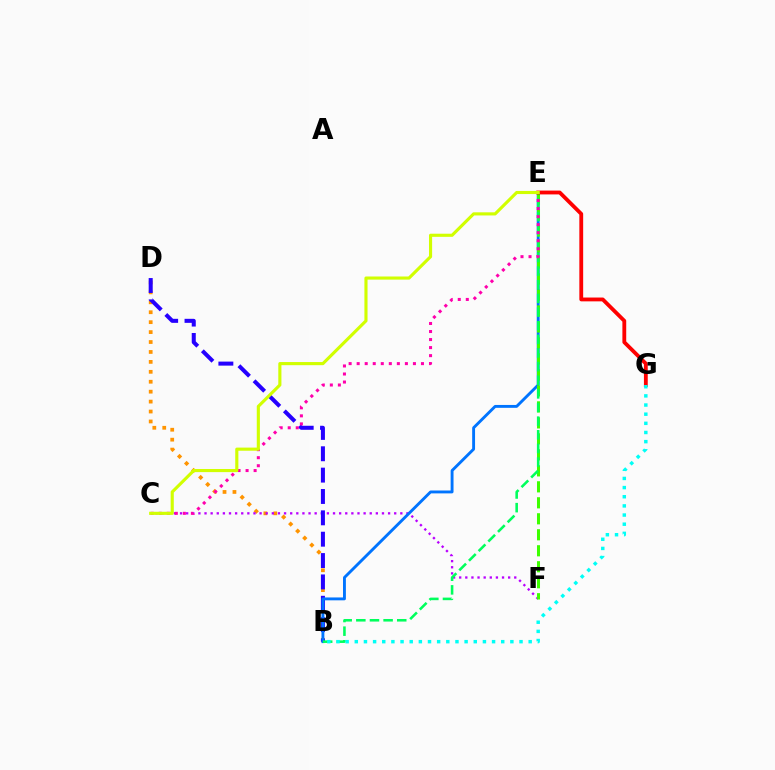{('B', 'D'): [{'color': '#ff9400', 'line_style': 'dotted', 'thickness': 2.7}, {'color': '#2500ff', 'line_style': 'dashed', 'thickness': 2.9}], ('C', 'F'): [{'color': '#b900ff', 'line_style': 'dotted', 'thickness': 1.66}], ('B', 'E'): [{'color': '#0074ff', 'line_style': 'solid', 'thickness': 2.08}, {'color': '#00ff5c', 'line_style': 'dashed', 'thickness': 1.85}], ('E', 'F'): [{'color': '#3dff00', 'line_style': 'dashed', 'thickness': 2.17}], ('E', 'G'): [{'color': '#ff0000', 'line_style': 'solid', 'thickness': 2.75}], ('C', 'E'): [{'color': '#ff00ac', 'line_style': 'dotted', 'thickness': 2.18}, {'color': '#d1ff00', 'line_style': 'solid', 'thickness': 2.25}], ('B', 'G'): [{'color': '#00fff6', 'line_style': 'dotted', 'thickness': 2.49}]}